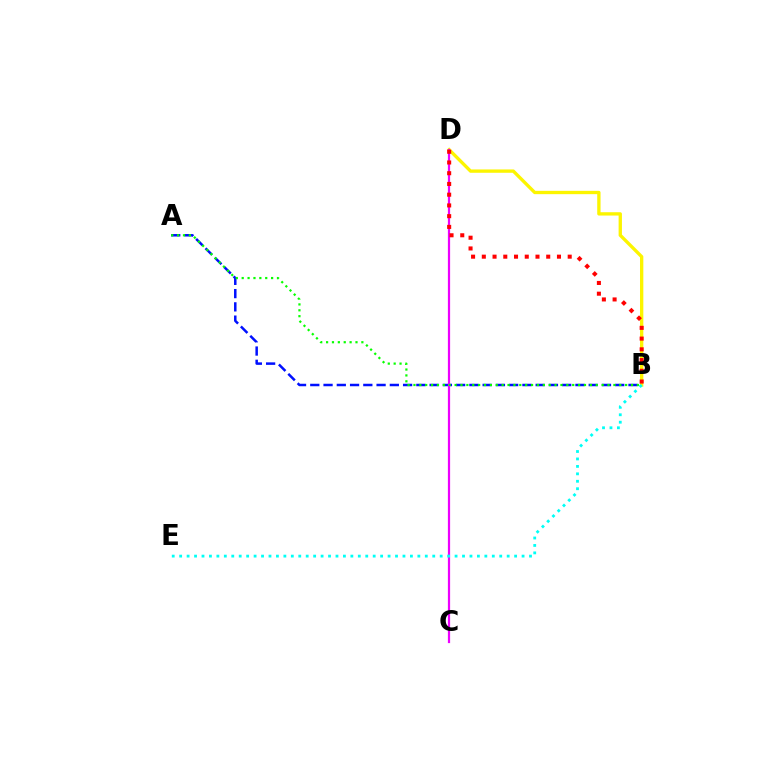{('B', 'D'): [{'color': '#fcf500', 'line_style': 'solid', 'thickness': 2.4}, {'color': '#ff0000', 'line_style': 'dotted', 'thickness': 2.92}], ('A', 'B'): [{'color': '#0010ff', 'line_style': 'dashed', 'thickness': 1.8}, {'color': '#08ff00', 'line_style': 'dotted', 'thickness': 1.6}], ('C', 'D'): [{'color': '#ee00ff', 'line_style': 'solid', 'thickness': 1.6}], ('B', 'E'): [{'color': '#00fff6', 'line_style': 'dotted', 'thickness': 2.02}]}